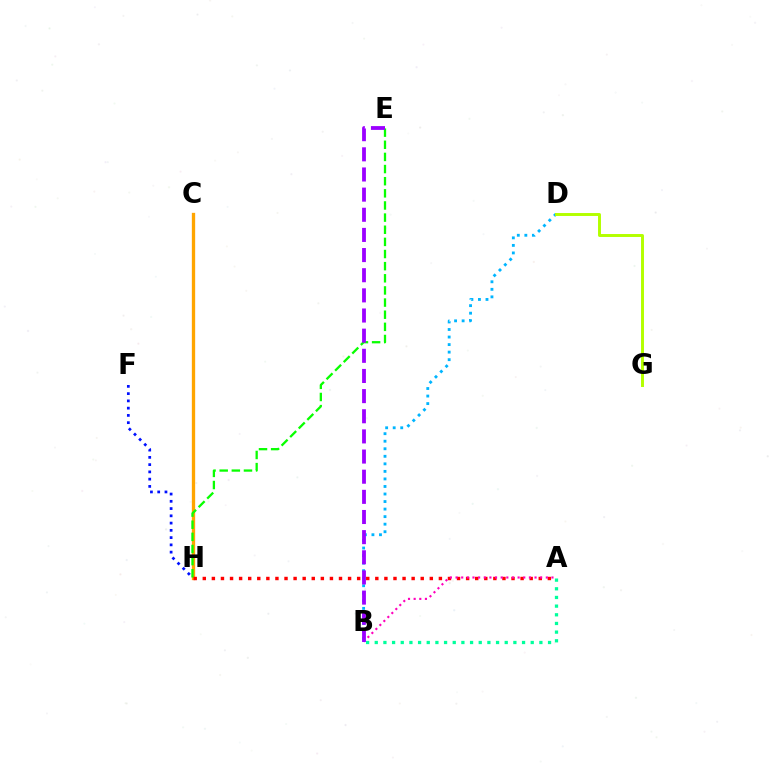{('B', 'D'): [{'color': '#00b5ff', 'line_style': 'dotted', 'thickness': 2.05}], ('C', 'H'): [{'color': '#ffa500', 'line_style': 'solid', 'thickness': 2.39}], ('E', 'H'): [{'color': '#08ff00', 'line_style': 'dashed', 'thickness': 1.65}], ('A', 'H'): [{'color': '#ff0000', 'line_style': 'dotted', 'thickness': 2.47}], ('A', 'B'): [{'color': '#00ff9d', 'line_style': 'dotted', 'thickness': 2.35}, {'color': '#ff00bd', 'line_style': 'dotted', 'thickness': 1.53}], ('F', 'H'): [{'color': '#0010ff', 'line_style': 'dotted', 'thickness': 1.97}], ('D', 'G'): [{'color': '#b3ff00', 'line_style': 'solid', 'thickness': 2.12}], ('B', 'E'): [{'color': '#9b00ff', 'line_style': 'dashed', 'thickness': 2.74}]}